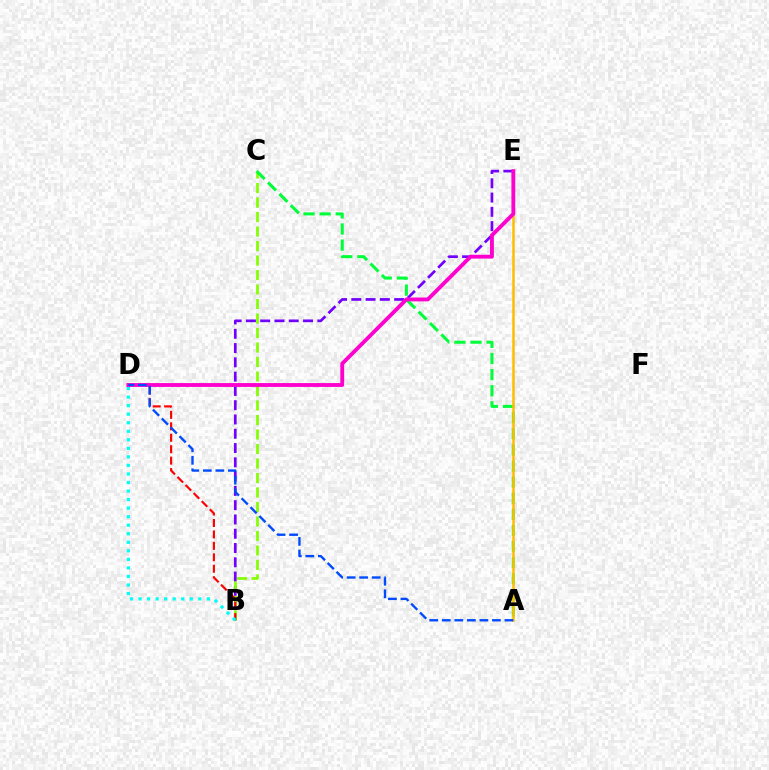{('B', 'E'): [{'color': '#7200ff', 'line_style': 'dashed', 'thickness': 1.94}], ('B', 'C'): [{'color': '#84ff00', 'line_style': 'dashed', 'thickness': 1.97}], ('A', 'C'): [{'color': '#00ff39', 'line_style': 'dashed', 'thickness': 2.19}], ('B', 'D'): [{'color': '#ff0000', 'line_style': 'dashed', 'thickness': 1.55}, {'color': '#00fff6', 'line_style': 'dotted', 'thickness': 2.32}], ('A', 'E'): [{'color': '#ffbd00', 'line_style': 'solid', 'thickness': 1.8}], ('D', 'E'): [{'color': '#ff00cf', 'line_style': 'solid', 'thickness': 2.77}], ('A', 'D'): [{'color': '#004bff', 'line_style': 'dashed', 'thickness': 1.7}]}